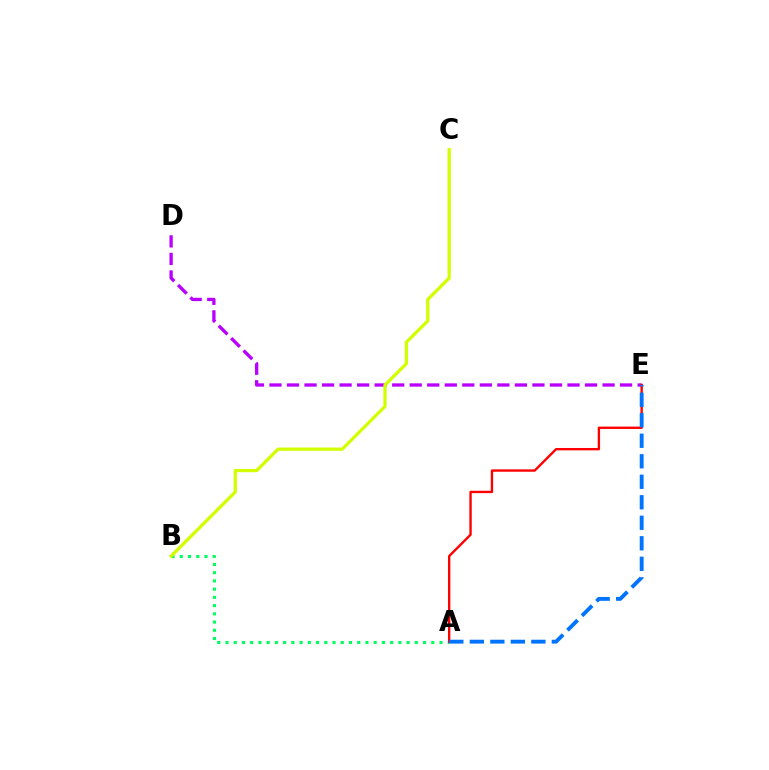{('A', 'B'): [{'color': '#00ff5c', 'line_style': 'dotted', 'thickness': 2.24}], ('D', 'E'): [{'color': '#b900ff', 'line_style': 'dashed', 'thickness': 2.38}], ('B', 'C'): [{'color': '#d1ff00', 'line_style': 'solid', 'thickness': 2.35}], ('A', 'E'): [{'color': '#ff0000', 'line_style': 'solid', 'thickness': 1.7}, {'color': '#0074ff', 'line_style': 'dashed', 'thickness': 2.79}]}